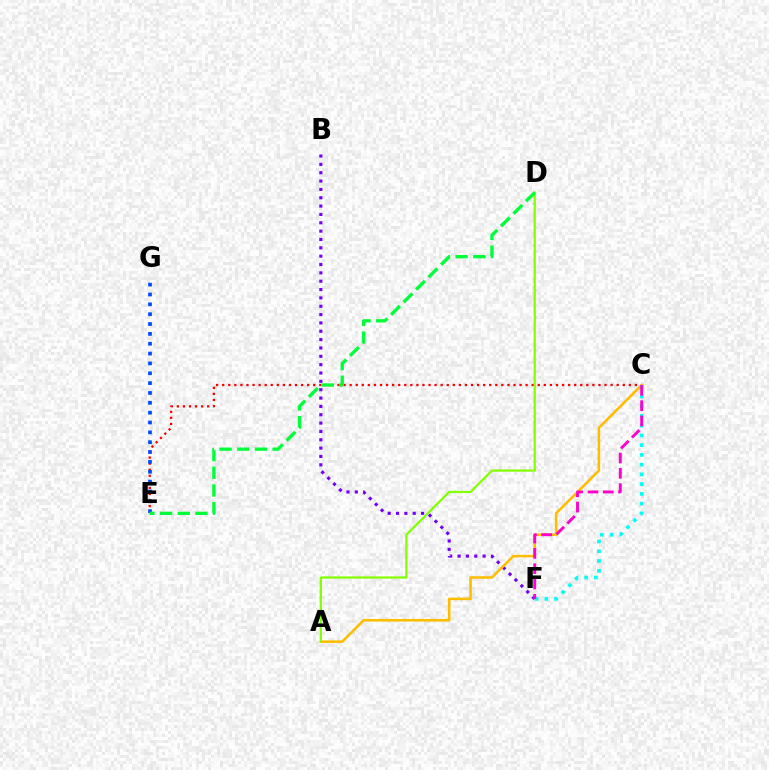{('C', 'E'): [{'color': '#ff0000', 'line_style': 'dotted', 'thickness': 1.65}], ('B', 'F'): [{'color': '#7200ff', 'line_style': 'dotted', 'thickness': 2.27}], ('A', 'C'): [{'color': '#ffbd00', 'line_style': 'solid', 'thickness': 1.85}], ('C', 'F'): [{'color': '#00fff6', 'line_style': 'dotted', 'thickness': 2.65}, {'color': '#ff00cf', 'line_style': 'dashed', 'thickness': 2.08}], ('E', 'G'): [{'color': '#004bff', 'line_style': 'dotted', 'thickness': 2.68}], ('A', 'D'): [{'color': '#84ff00', 'line_style': 'solid', 'thickness': 1.6}], ('D', 'E'): [{'color': '#00ff39', 'line_style': 'dashed', 'thickness': 2.4}]}